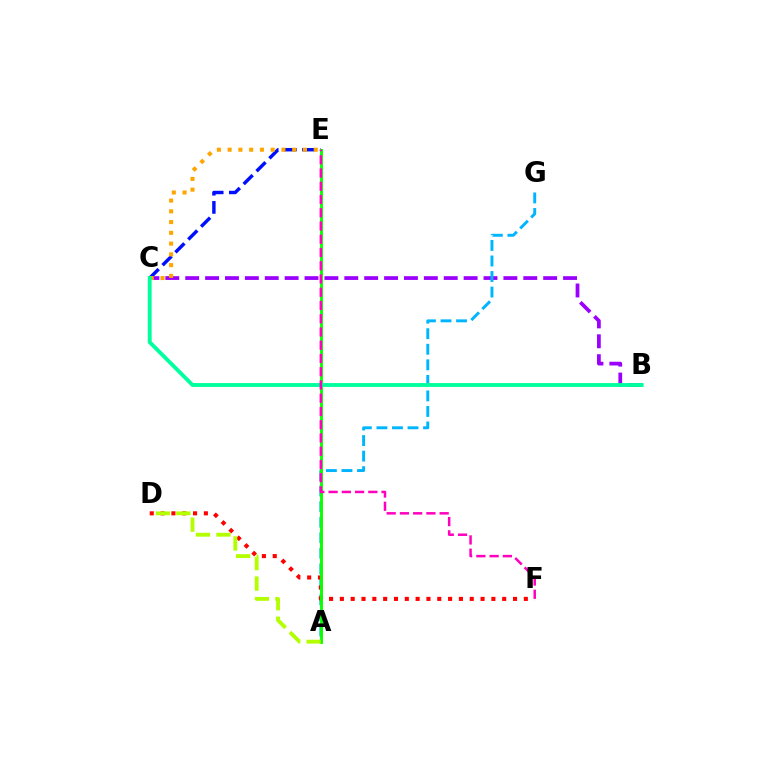{('B', 'C'): [{'color': '#9b00ff', 'line_style': 'dashed', 'thickness': 2.7}, {'color': '#00ff9d', 'line_style': 'solid', 'thickness': 2.78}], ('C', 'E'): [{'color': '#0010ff', 'line_style': 'dashed', 'thickness': 2.47}, {'color': '#ffa500', 'line_style': 'dotted', 'thickness': 2.92}], ('A', 'G'): [{'color': '#00b5ff', 'line_style': 'dashed', 'thickness': 2.11}], ('D', 'F'): [{'color': '#ff0000', 'line_style': 'dotted', 'thickness': 2.94}], ('A', 'E'): [{'color': '#08ff00', 'line_style': 'solid', 'thickness': 2.09}], ('A', 'D'): [{'color': '#b3ff00', 'line_style': 'dashed', 'thickness': 2.79}], ('E', 'F'): [{'color': '#ff00bd', 'line_style': 'dashed', 'thickness': 1.8}]}